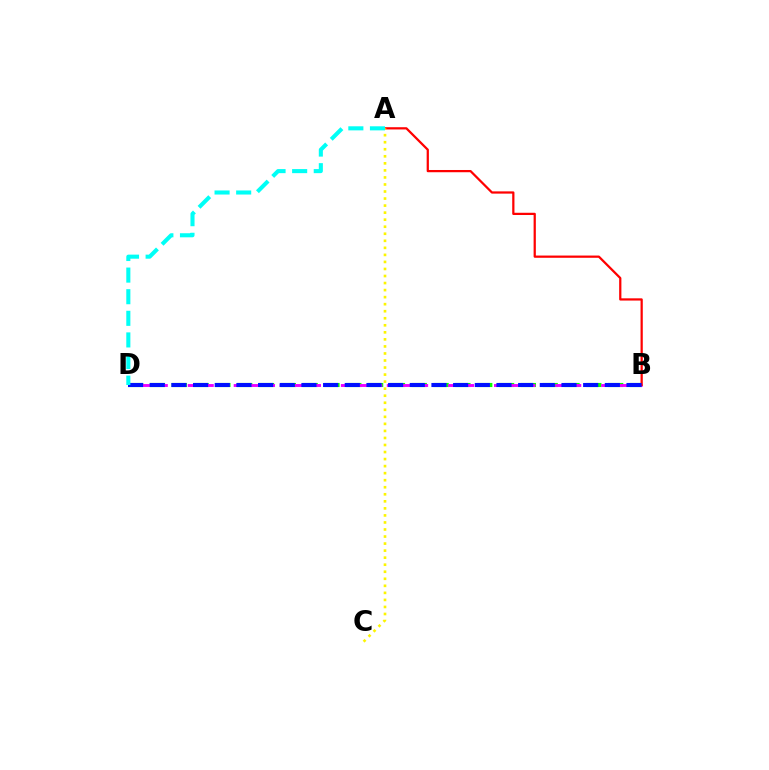{('B', 'D'): [{'color': '#08ff00', 'line_style': 'dashed', 'thickness': 2.96}, {'color': '#ee00ff', 'line_style': 'dashed', 'thickness': 2.08}, {'color': '#0010ff', 'line_style': 'dashed', 'thickness': 2.94}], ('A', 'B'): [{'color': '#ff0000', 'line_style': 'solid', 'thickness': 1.61}], ('A', 'C'): [{'color': '#fcf500', 'line_style': 'dotted', 'thickness': 1.91}], ('A', 'D'): [{'color': '#00fff6', 'line_style': 'dashed', 'thickness': 2.94}]}